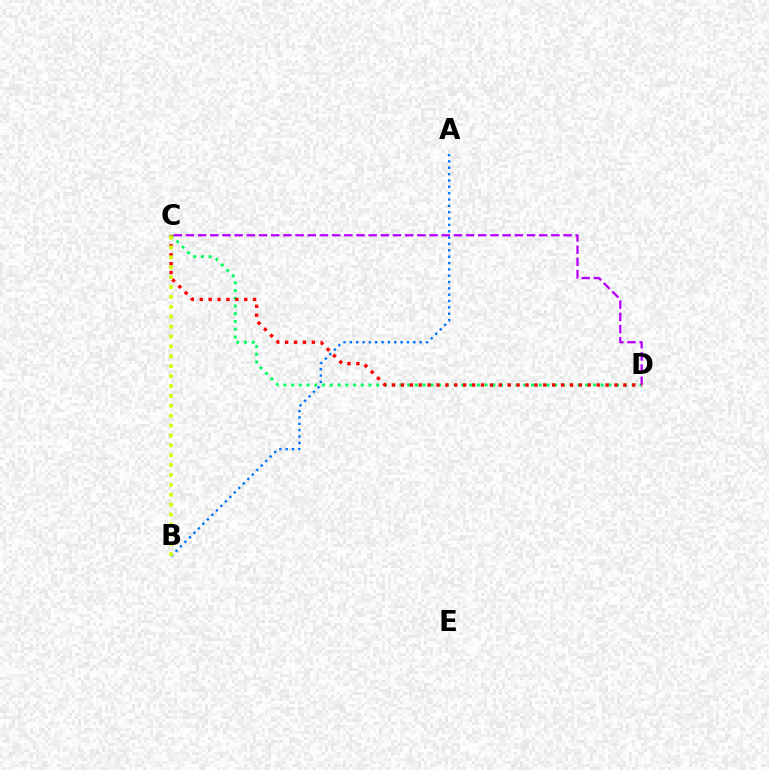{('A', 'B'): [{'color': '#0074ff', 'line_style': 'dotted', 'thickness': 1.72}], ('C', 'D'): [{'color': '#00ff5c', 'line_style': 'dotted', 'thickness': 2.1}, {'color': '#b900ff', 'line_style': 'dashed', 'thickness': 1.65}, {'color': '#ff0000', 'line_style': 'dotted', 'thickness': 2.42}], ('B', 'C'): [{'color': '#d1ff00', 'line_style': 'dotted', 'thickness': 2.69}]}